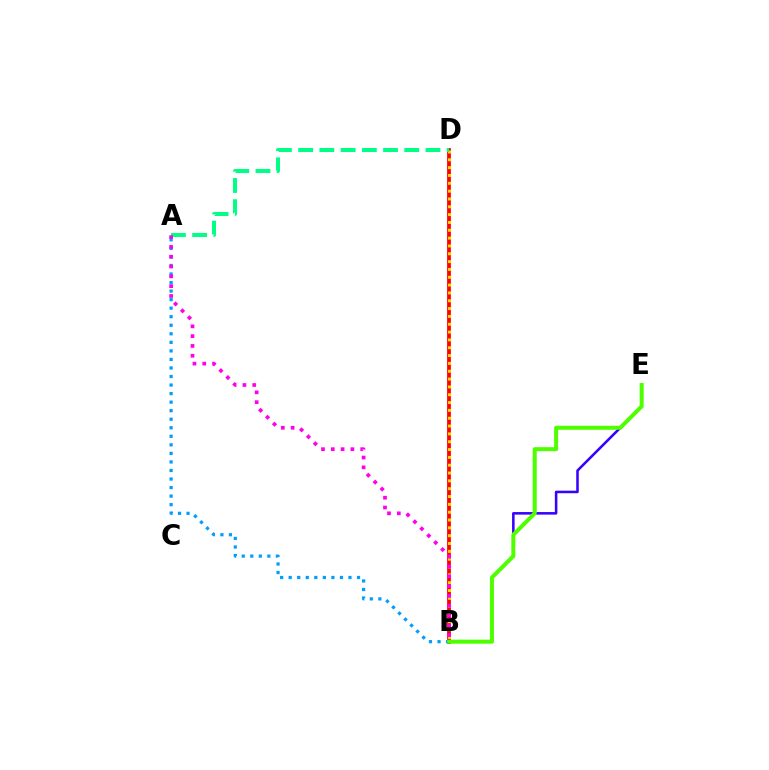{('B', 'E'): [{'color': '#3700ff', 'line_style': 'solid', 'thickness': 1.83}, {'color': '#4fff00', 'line_style': 'solid', 'thickness': 2.89}], ('B', 'D'): [{'color': '#ff0000', 'line_style': 'solid', 'thickness': 2.7}, {'color': '#ffd500', 'line_style': 'dotted', 'thickness': 2.13}], ('A', 'B'): [{'color': '#009eff', 'line_style': 'dotted', 'thickness': 2.32}, {'color': '#ff00ed', 'line_style': 'dotted', 'thickness': 2.66}], ('A', 'D'): [{'color': '#00ff86', 'line_style': 'dashed', 'thickness': 2.88}]}